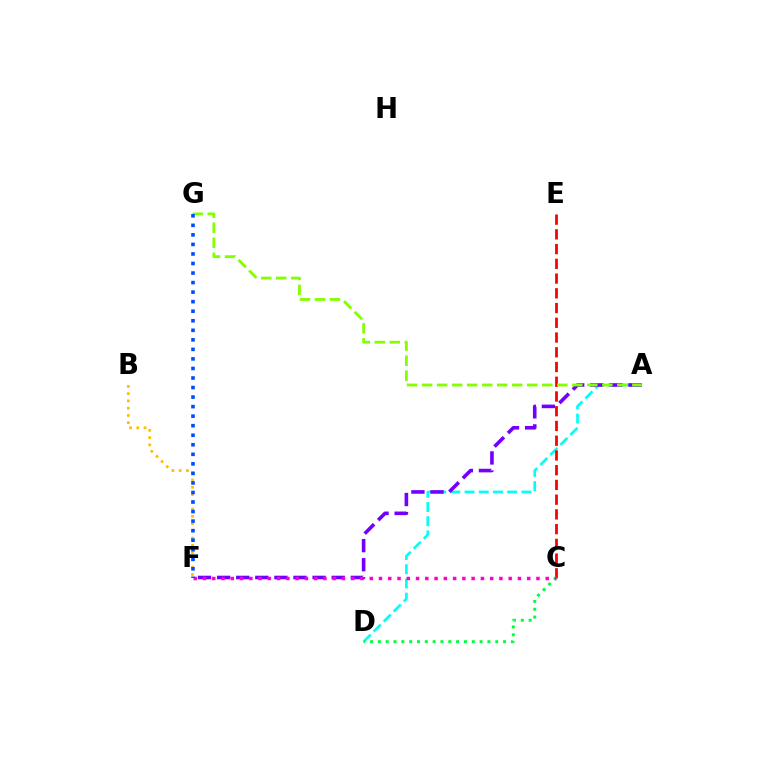{('B', 'F'): [{'color': '#ffbd00', 'line_style': 'dotted', 'thickness': 1.97}], ('A', 'D'): [{'color': '#00fff6', 'line_style': 'dashed', 'thickness': 1.93}], ('A', 'F'): [{'color': '#7200ff', 'line_style': 'dashed', 'thickness': 2.59}], ('C', 'E'): [{'color': '#ff0000', 'line_style': 'dashed', 'thickness': 2.0}], ('C', 'D'): [{'color': '#00ff39', 'line_style': 'dotted', 'thickness': 2.13}], ('A', 'G'): [{'color': '#84ff00', 'line_style': 'dashed', 'thickness': 2.04}], ('C', 'F'): [{'color': '#ff00cf', 'line_style': 'dotted', 'thickness': 2.52}], ('F', 'G'): [{'color': '#004bff', 'line_style': 'dotted', 'thickness': 2.59}]}